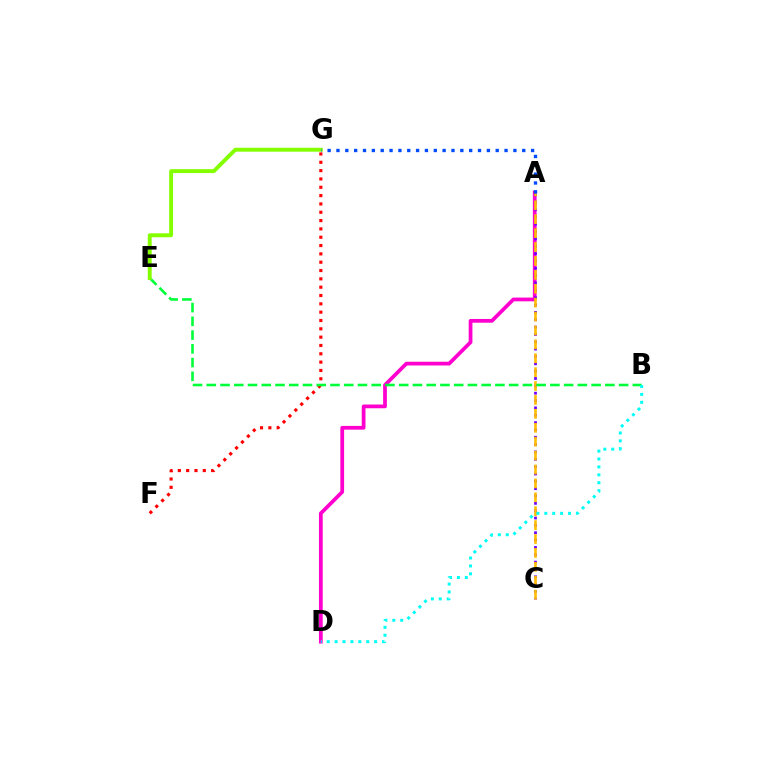{('A', 'D'): [{'color': '#ff00cf', 'line_style': 'solid', 'thickness': 2.69}], ('A', 'C'): [{'color': '#7200ff', 'line_style': 'dotted', 'thickness': 2.0}, {'color': '#ffbd00', 'line_style': 'dashed', 'thickness': 1.89}], ('F', 'G'): [{'color': '#ff0000', 'line_style': 'dotted', 'thickness': 2.26}], ('B', 'E'): [{'color': '#00ff39', 'line_style': 'dashed', 'thickness': 1.87}], ('E', 'G'): [{'color': '#84ff00', 'line_style': 'solid', 'thickness': 2.81}], ('B', 'D'): [{'color': '#00fff6', 'line_style': 'dotted', 'thickness': 2.15}], ('A', 'G'): [{'color': '#004bff', 'line_style': 'dotted', 'thickness': 2.4}]}